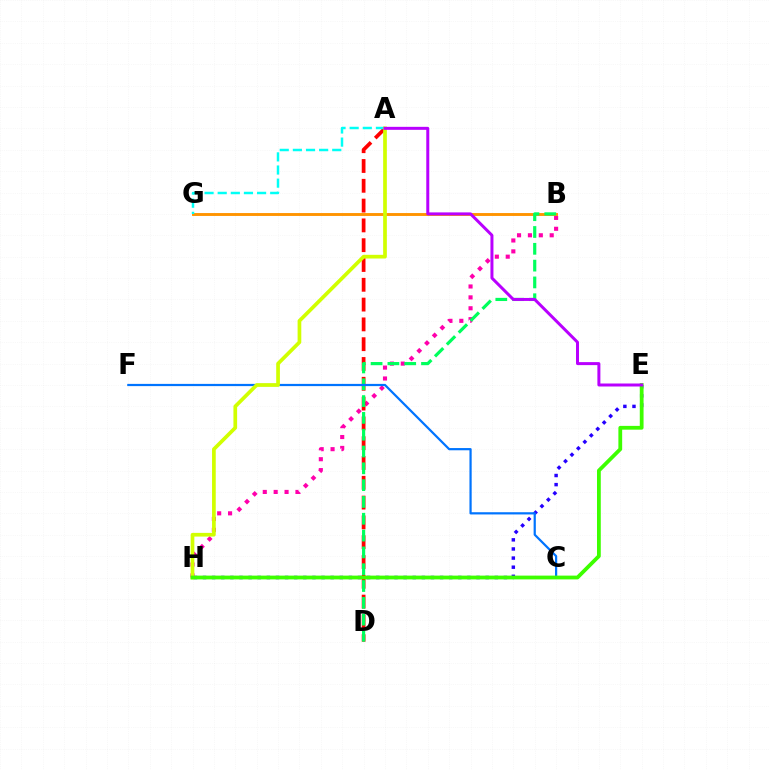{('E', 'H'): [{'color': '#2500ff', 'line_style': 'dotted', 'thickness': 2.48}, {'color': '#3dff00', 'line_style': 'solid', 'thickness': 2.72}], ('B', 'H'): [{'color': '#ff00ac', 'line_style': 'dotted', 'thickness': 2.96}], ('A', 'D'): [{'color': '#ff0000', 'line_style': 'dashed', 'thickness': 2.69}], ('B', 'G'): [{'color': '#ff9400', 'line_style': 'solid', 'thickness': 2.08}], ('A', 'G'): [{'color': '#00fff6', 'line_style': 'dashed', 'thickness': 1.78}], ('B', 'D'): [{'color': '#00ff5c', 'line_style': 'dashed', 'thickness': 2.28}], ('C', 'F'): [{'color': '#0074ff', 'line_style': 'solid', 'thickness': 1.6}], ('A', 'H'): [{'color': '#d1ff00', 'line_style': 'solid', 'thickness': 2.66}], ('A', 'E'): [{'color': '#b900ff', 'line_style': 'solid', 'thickness': 2.16}]}